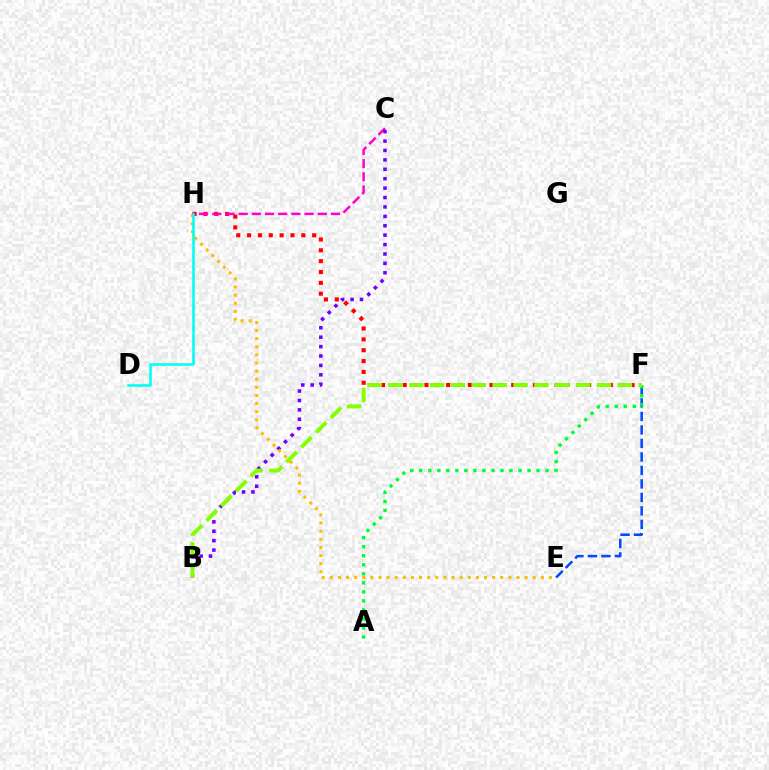{('F', 'H'): [{'color': '#ff0000', 'line_style': 'dotted', 'thickness': 2.95}], ('C', 'H'): [{'color': '#ff00cf', 'line_style': 'dashed', 'thickness': 1.79}], ('E', 'F'): [{'color': '#004bff', 'line_style': 'dashed', 'thickness': 1.83}], ('B', 'C'): [{'color': '#7200ff', 'line_style': 'dotted', 'thickness': 2.56}], ('A', 'F'): [{'color': '#00ff39', 'line_style': 'dotted', 'thickness': 2.45}], ('B', 'F'): [{'color': '#84ff00', 'line_style': 'dashed', 'thickness': 2.83}], ('E', 'H'): [{'color': '#ffbd00', 'line_style': 'dotted', 'thickness': 2.21}], ('D', 'H'): [{'color': '#00fff6', 'line_style': 'solid', 'thickness': 1.85}]}